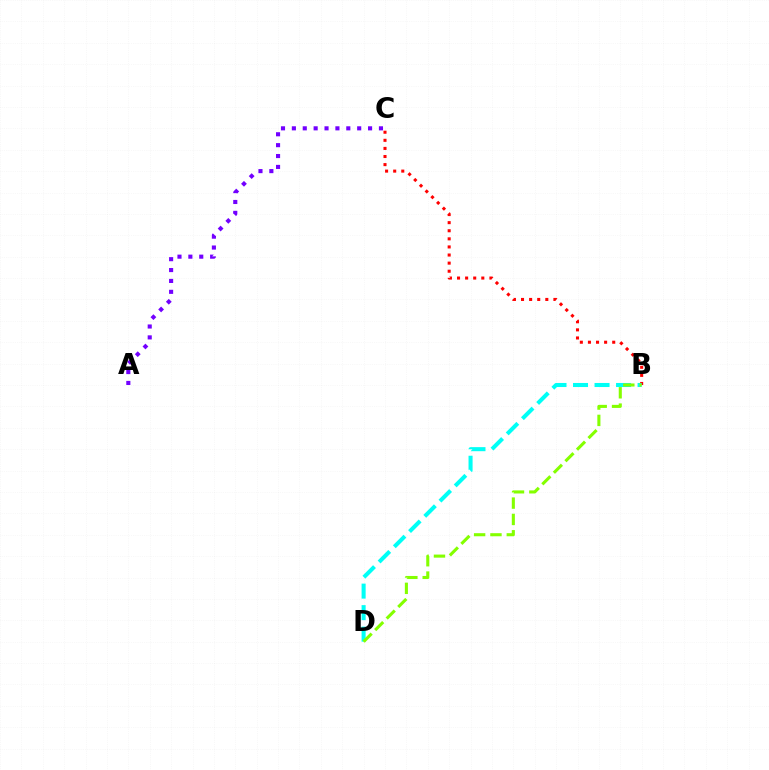{('A', 'C'): [{'color': '#7200ff', 'line_style': 'dotted', 'thickness': 2.96}], ('B', 'C'): [{'color': '#ff0000', 'line_style': 'dotted', 'thickness': 2.2}], ('B', 'D'): [{'color': '#00fff6', 'line_style': 'dashed', 'thickness': 2.92}, {'color': '#84ff00', 'line_style': 'dashed', 'thickness': 2.22}]}